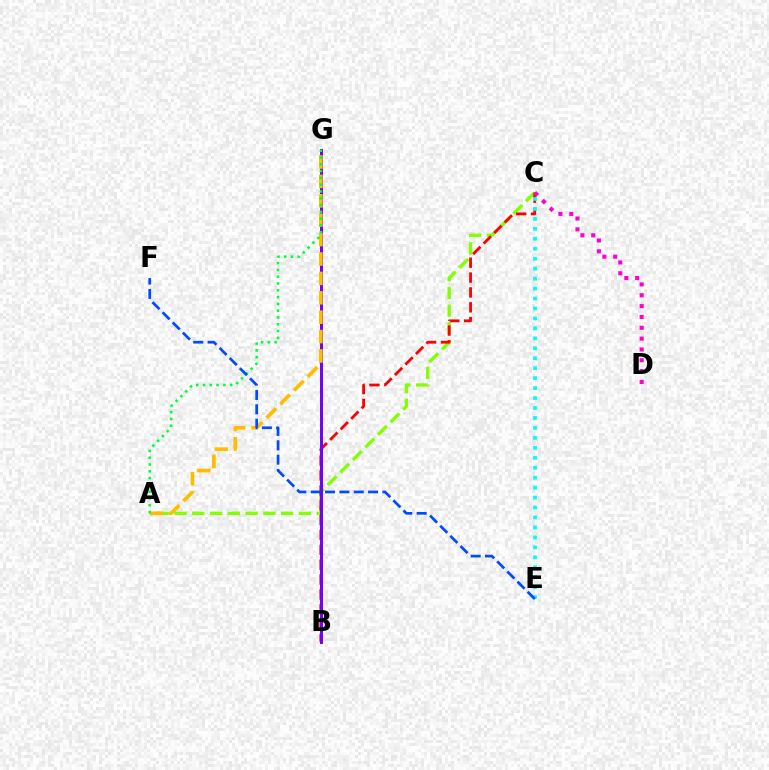{('A', 'C'): [{'color': '#84ff00', 'line_style': 'dashed', 'thickness': 2.41}], ('B', 'C'): [{'color': '#ff0000', 'line_style': 'dashed', 'thickness': 2.02}], ('C', 'E'): [{'color': '#00fff6', 'line_style': 'dotted', 'thickness': 2.7}], ('B', 'G'): [{'color': '#7200ff', 'line_style': 'solid', 'thickness': 2.13}], ('A', 'G'): [{'color': '#ffbd00', 'line_style': 'dashed', 'thickness': 2.64}, {'color': '#00ff39', 'line_style': 'dotted', 'thickness': 1.85}], ('C', 'D'): [{'color': '#ff00cf', 'line_style': 'dotted', 'thickness': 2.95}], ('E', 'F'): [{'color': '#004bff', 'line_style': 'dashed', 'thickness': 1.95}]}